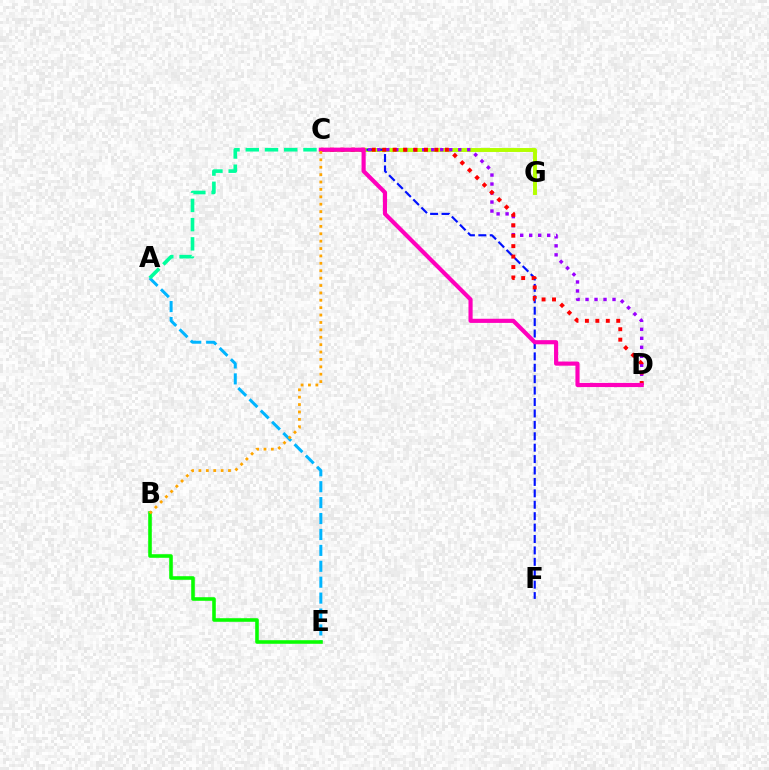{('C', 'G'): [{'color': '#b3ff00', 'line_style': 'solid', 'thickness': 2.83}], ('C', 'F'): [{'color': '#0010ff', 'line_style': 'dashed', 'thickness': 1.55}], ('A', 'E'): [{'color': '#00b5ff', 'line_style': 'dashed', 'thickness': 2.16}], ('B', 'E'): [{'color': '#08ff00', 'line_style': 'solid', 'thickness': 2.57}], ('C', 'D'): [{'color': '#9b00ff', 'line_style': 'dotted', 'thickness': 2.44}, {'color': '#ff0000', 'line_style': 'dotted', 'thickness': 2.84}, {'color': '#ff00bd', 'line_style': 'solid', 'thickness': 2.98}], ('A', 'C'): [{'color': '#00ff9d', 'line_style': 'dashed', 'thickness': 2.61}], ('B', 'C'): [{'color': '#ffa500', 'line_style': 'dotted', 'thickness': 2.01}]}